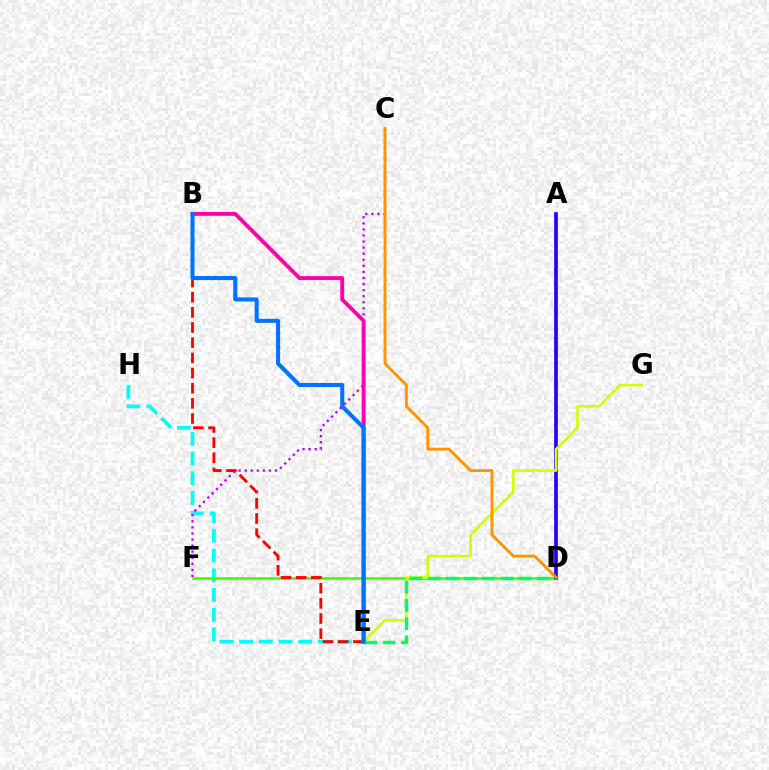{('E', 'H'): [{'color': '#00fff6', 'line_style': 'dashed', 'thickness': 2.68}], ('D', 'F'): [{'color': '#3dff00', 'line_style': 'solid', 'thickness': 1.87}], ('A', 'D'): [{'color': '#2500ff', 'line_style': 'solid', 'thickness': 2.66}], ('E', 'G'): [{'color': '#d1ff00', 'line_style': 'solid', 'thickness': 1.9}], ('C', 'F'): [{'color': '#b900ff', 'line_style': 'dotted', 'thickness': 1.65}], ('B', 'E'): [{'color': '#ff0000', 'line_style': 'dashed', 'thickness': 2.06}, {'color': '#ff00ac', 'line_style': 'solid', 'thickness': 2.77}, {'color': '#0074ff', 'line_style': 'solid', 'thickness': 2.92}], ('C', 'D'): [{'color': '#ff9400', 'line_style': 'solid', 'thickness': 2.08}], ('D', 'E'): [{'color': '#00ff5c', 'line_style': 'dashed', 'thickness': 2.47}]}